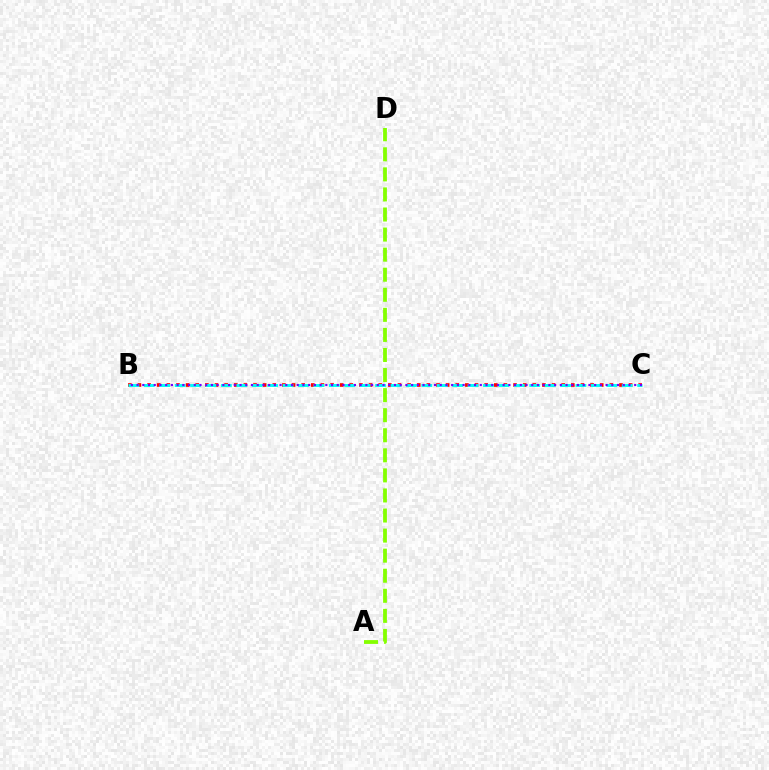{('B', 'C'): [{'color': '#ff0000', 'line_style': 'dotted', 'thickness': 2.62}, {'color': '#00fff6', 'line_style': 'dashed', 'thickness': 2.09}, {'color': '#7200ff', 'line_style': 'dotted', 'thickness': 1.55}], ('A', 'D'): [{'color': '#84ff00', 'line_style': 'dashed', 'thickness': 2.73}]}